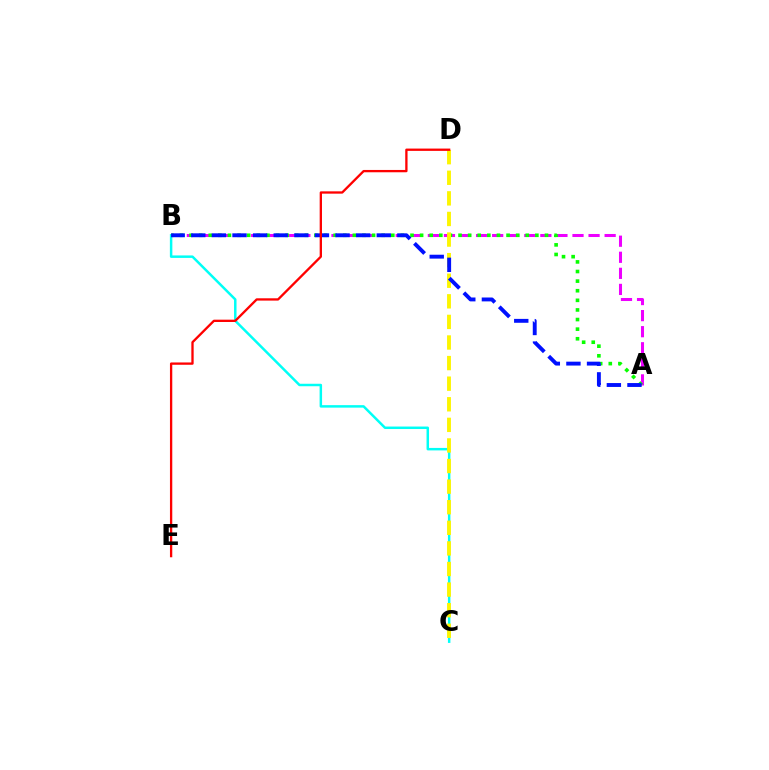{('A', 'B'): [{'color': '#ee00ff', 'line_style': 'dashed', 'thickness': 2.18}, {'color': '#08ff00', 'line_style': 'dotted', 'thickness': 2.61}, {'color': '#0010ff', 'line_style': 'dashed', 'thickness': 2.8}], ('B', 'C'): [{'color': '#00fff6', 'line_style': 'solid', 'thickness': 1.79}], ('C', 'D'): [{'color': '#fcf500', 'line_style': 'dashed', 'thickness': 2.8}], ('D', 'E'): [{'color': '#ff0000', 'line_style': 'solid', 'thickness': 1.67}]}